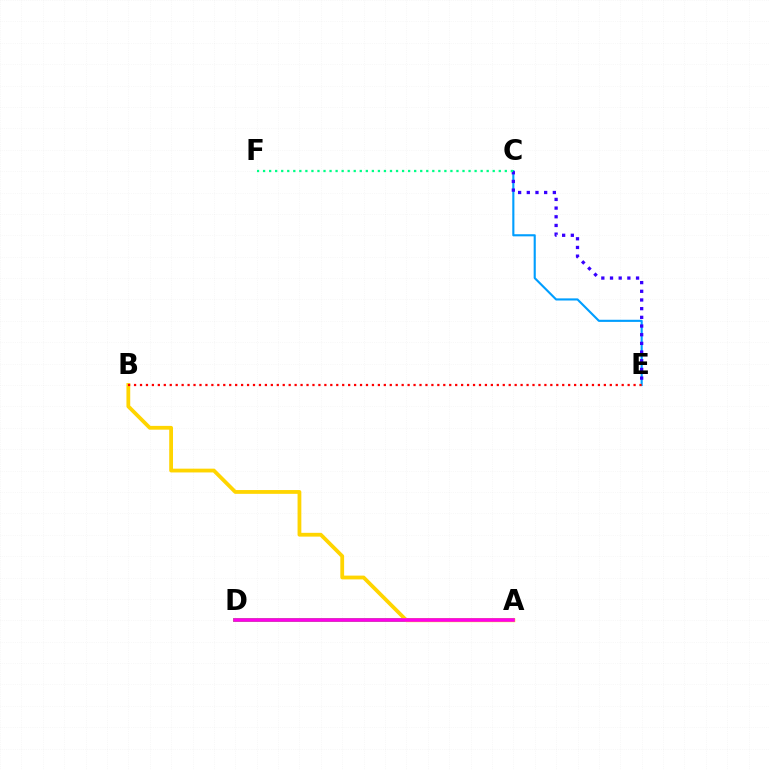{('A', 'D'): [{'color': '#4fff00', 'line_style': 'solid', 'thickness': 2.78}, {'color': '#ff00ed', 'line_style': 'solid', 'thickness': 2.6}], ('C', 'E'): [{'color': '#009eff', 'line_style': 'solid', 'thickness': 1.53}, {'color': '#3700ff', 'line_style': 'dotted', 'thickness': 2.36}], ('A', 'B'): [{'color': '#ffd500', 'line_style': 'solid', 'thickness': 2.73}], ('C', 'F'): [{'color': '#00ff86', 'line_style': 'dotted', 'thickness': 1.64}], ('B', 'E'): [{'color': '#ff0000', 'line_style': 'dotted', 'thickness': 1.62}]}